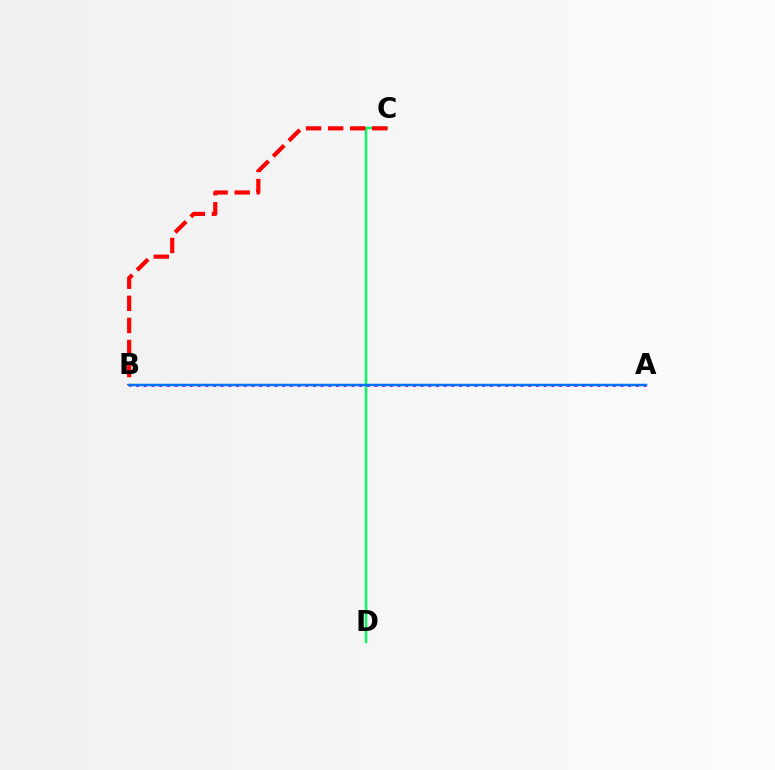{('A', 'B'): [{'color': '#d1ff00', 'line_style': 'dashed', 'thickness': 1.66}, {'color': '#b900ff', 'line_style': 'dotted', 'thickness': 2.09}, {'color': '#0074ff', 'line_style': 'solid', 'thickness': 1.79}], ('C', 'D'): [{'color': '#00ff5c', 'line_style': 'solid', 'thickness': 1.75}], ('B', 'C'): [{'color': '#ff0000', 'line_style': 'dashed', 'thickness': 3.0}]}